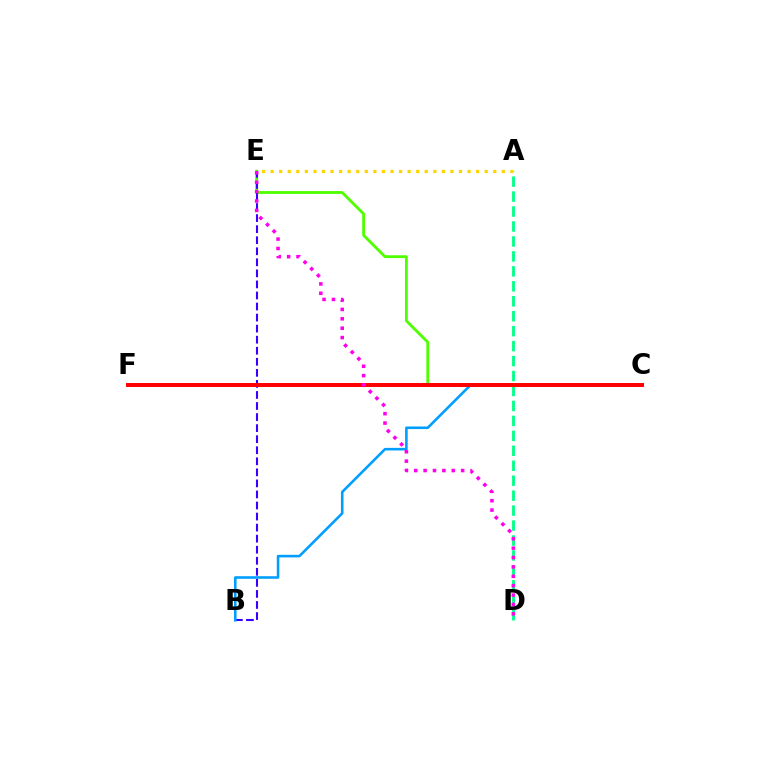{('C', 'E'): [{'color': '#4fff00', 'line_style': 'solid', 'thickness': 2.03}], ('B', 'E'): [{'color': '#3700ff', 'line_style': 'dashed', 'thickness': 1.5}], ('A', 'D'): [{'color': '#00ff86', 'line_style': 'dashed', 'thickness': 2.03}], ('B', 'C'): [{'color': '#009eff', 'line_style': 'solid', 'thickness': 1.86}], ('C', 'F'): [{'color': '#ff0000', 'line_style': 'solid', 'thickness': 2.85}], ('D', 'E'): [{'color': '#ff00ed', 'line_style': 'dotted', 'thickness': 2.55}], ('A', 'E'): [{'color': '#ffd500', 'line_style': 'dotted', 'thickness': 2.33}]}